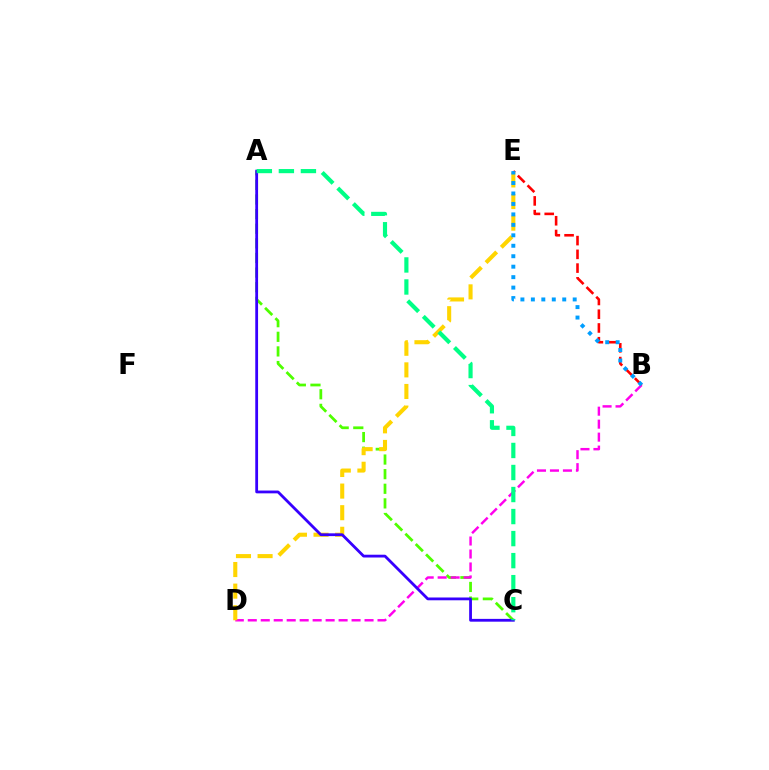{('A', 'C'): [{'color': '#4fff00', 'line_style': 'dashed', 'thickness': 1.99}, {'color': '#3700ff', 'line_style': 'solid', 'thickness': 2.01}, {'color': '#00ff86', 'line_style': 'dashed', 'thickness': 2.99}], ('B', 'D'): [{'color': '#ff00ed', 'line_style': 'dashed', 'thickness': 1.76}], ('B', 'E'): [{'color': '#ff0000', 'line_style': 'dashed', 'thickness': 1.87}, {'color': '#009eff', 'line_style': 'dotted', 'thickness': 2.84}], ('D', 'E'): [{'color': '#ffd500', 'line_style': 'dashed', 'thickness': 2.94}]}